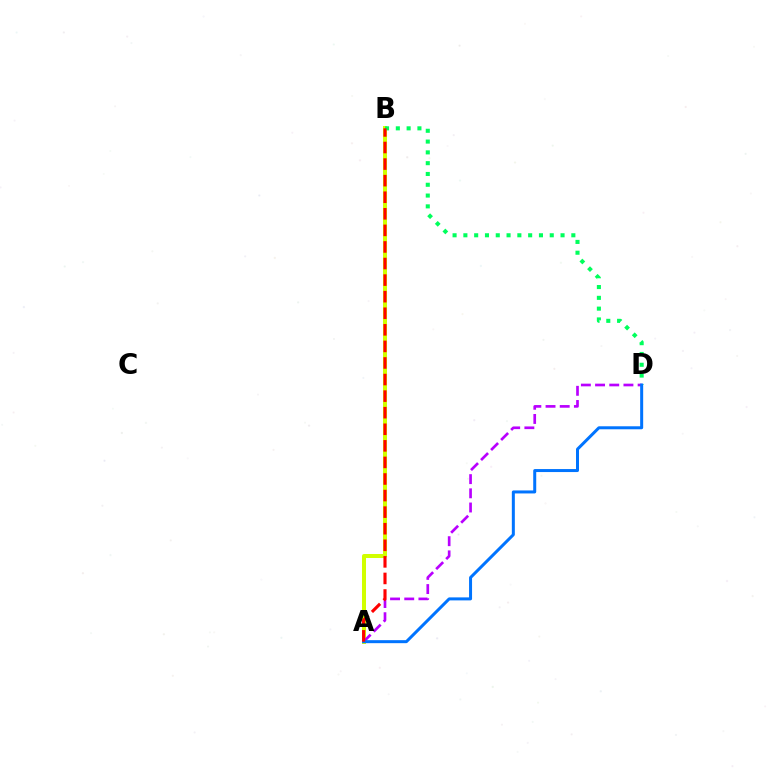{('A', 'B'): [{'color': '#d1ff00', 'line_style': 'solid', 'thickness': 2.88}, {'color': '#ff0000', 'line_style': 'dashed', 'thickness': 2.25}], ('B', 'D'): [{'color': '#00ff5c', 'line_style': 'dotted', 'thickness': 2.93}], ('A', 'D'): [{'color': '#b900ff', 'line_style': 'dashed', 'thickness': 1.93}, {'color': '#0074ff', 'line_style': 'solid', 'thickness': 2.16}]}